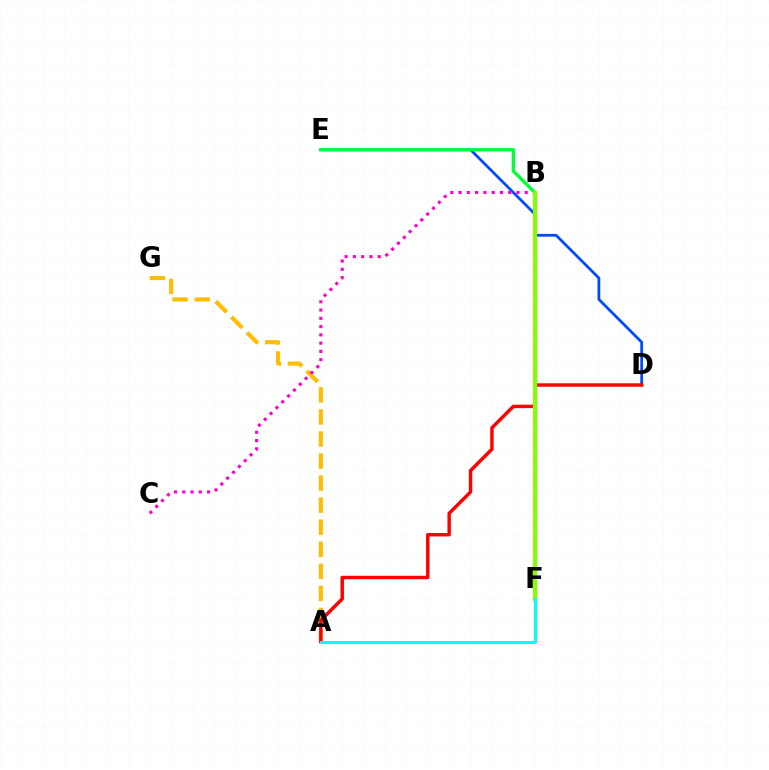{('A', 'G'): [{'color': '#ffbd00', 'line_style': 'dashed', 'thickness': 3.0}], ('D', 'E'): [{'color': '#004bff', 'line_style': 'solid', 'thickness': 2.0}], ('B', 'C'): [{'color': '#ff00cf', 'line_style': 'dotted', 'thickness': 2.25}], ('B', 'E'): [{'color': '#00ff39', 'line_style': 'solid', 'thickness': 2.4}], ('A', 'D'): [{'color': '#ff0000', 'line_style': 'solid', 'thickness': 2.48}], ('B', 'F'): [{'color': '#7200ff', 'line_style': 'dashed', 'thickness': 2.88}, {'color': '#84ff00', 'line_style': 'solid', 'thickness': 2.98}], ('A', 'F'): [{'color': '#00fff6', 'line_style': 'solid', 'thickness': 2.17}]}